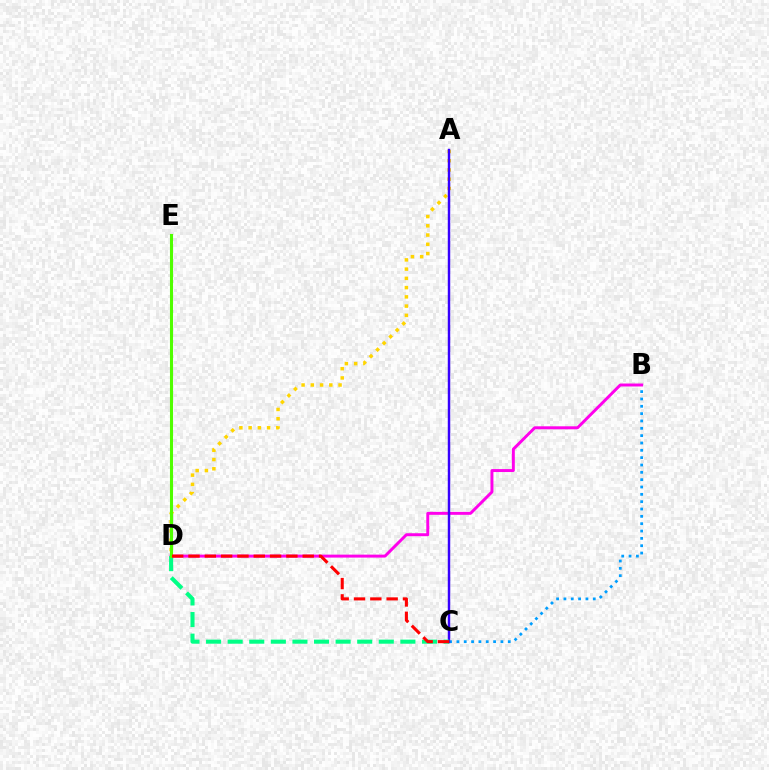{('A', 'D'): [{'color': '#ffd500', 'line_style': 'dotted', 'thickness': 2.51}], ('B', 'C'): [{'color': '#009eff', 'line_style': 'dotted', 'thickness': 1.99}], ('B', 'D'): [{'color': '#ff00ed', 'line_style': 'solid', 'thickness': 2.13}], ('A', 'C'): [{'color': '#3700ff', 'line_style': 'solid', 'thickness': 1.76}], ('C', 'D'): [{'color': '#00ff86', 'line_style': 'dashed', 'thickness': 2.93}, {'color': '#ff0000', 'line_style': 'dashed', 'thickness': 2.22}], ('D', 'E'): [{'color': '#4fff00', 'line_style': 'solid', 'thickness': 2.22}]}